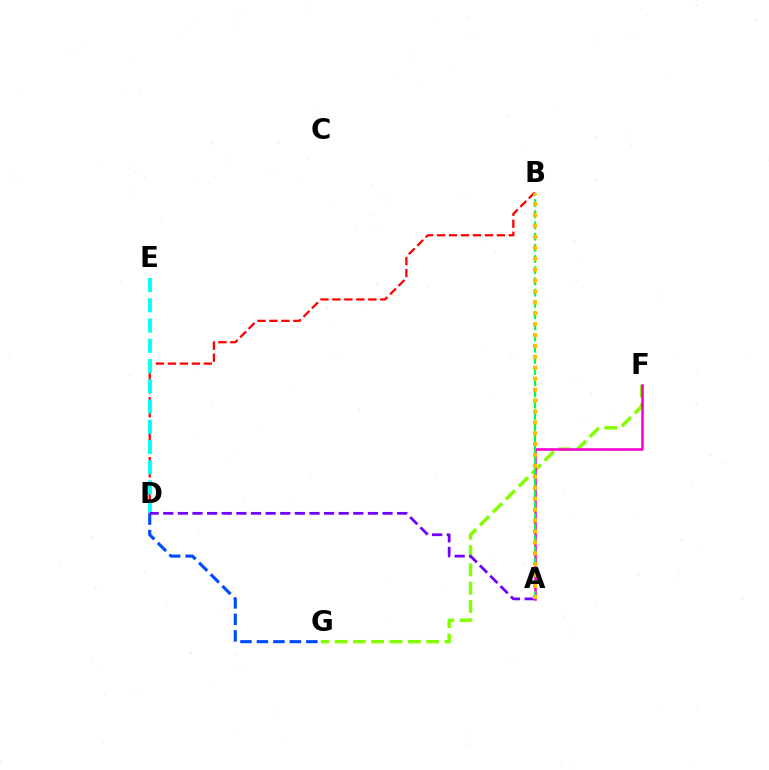{('B', 'D'): [{'color': '#ff0000', 'line_style': 'dashed', 'thickness': 1.63}], ('F', 'G'): [{'color': '#84ff00', 'line_style': 'dashed', 'thickness': 2.49}], ('A', 'F'): [{'color': '#ff00cf', 'line_style': 'solid', 'thickness': 1.87}], ('D', 'E'): [{'color': '#00fff6', 'line_style': 'dashed', 'thickness': 2.75}], ('D', 'G'): [{'color': '#004bff', 'line_style': 'dashed', 'thickness': 2.24}], ('A', 'B'): [{'color': '#00ff39', 'line_style': 'dashed', 'thickness': 1.52}, {'color': '#ffbd00', 'line_style': 'dotted', 'thickness': 2.96}], ('A', 'D'): [{'color': '#7200ff', 'line_style': 'dashed', 'thickness': 1.99}]}